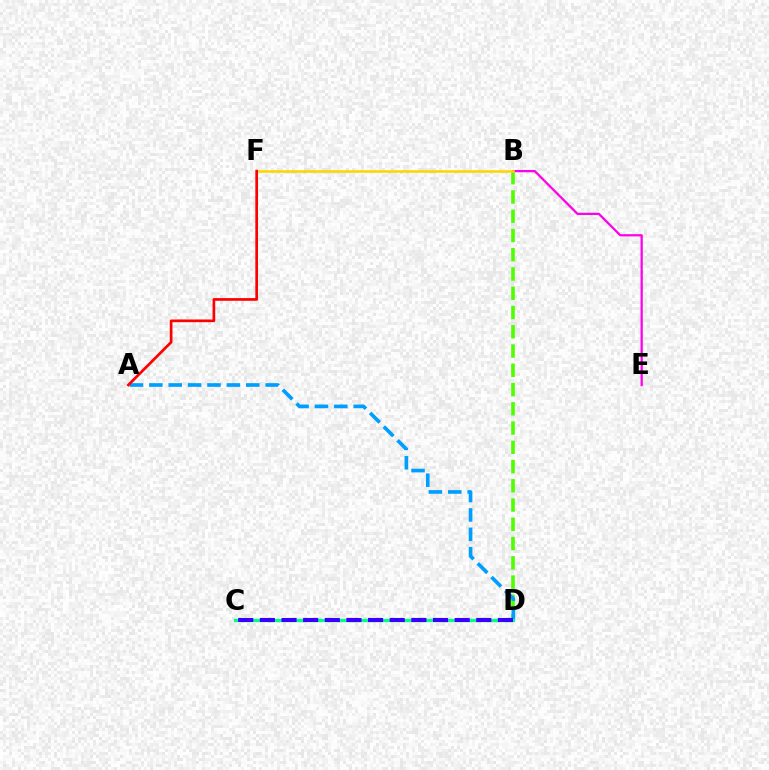{('B', 'D'): [{'color': '#4fff00', 'line_style': 'dashed', 'thickness': 2.62}], ('A', 'D'): [{'color': '#009eff', 'line_style': 'dashed', 'thickness': 2.63}], ('C', 'D'): [{'color': '#00ff86', 'line_style': 'solid', 'thickness': 2.35}, {'color': '#3700ff', 'line_style': 'dashed', 'thickness': 2.94}], ('B', 'E'): [{'color': '#ff00ed', 'line_style': 'solid', 'thickness': 1.63}], ('B', 'F'): [{'color': '#ffd500', 'line_style': 'solid', 'thickness': 1.85}], ('A', 'F'): [{'color': '#ff0000', 'line_style': 'solid', 'thickness': 1.93}]}